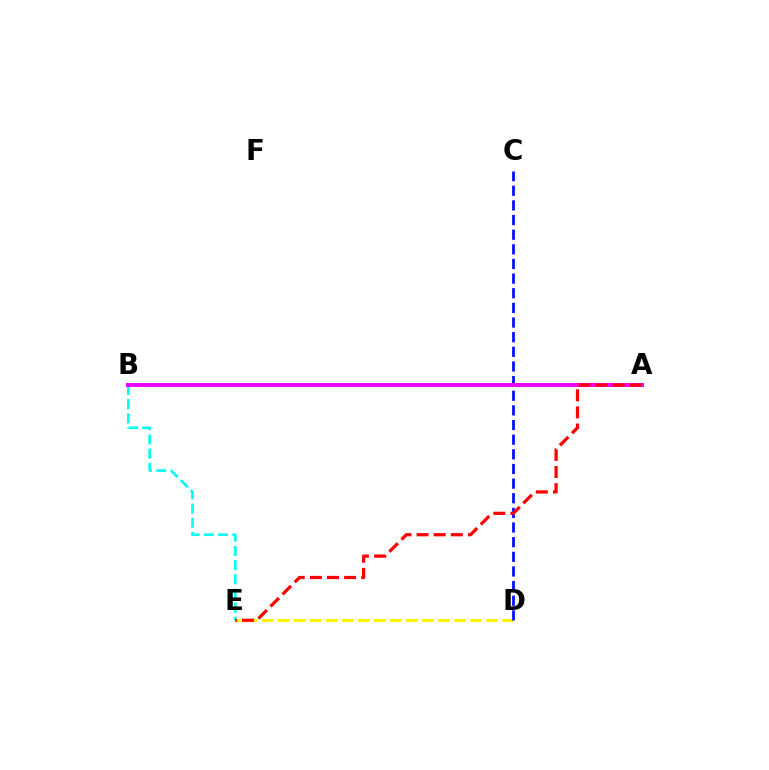{('A', 'B'): [{'color': '#08ff00', 'line_style': 'dotted', 'thickness': 2.18}, {'color': '#ee00ff', 'line_style': 'solid', 'thickness': 2.82}], ('B', 'E'): [{'color': '#00fff6', 'line_style': 'dashed', 'thickness': 1.93}], ('D', 'E'): [{'color': '#fcf500', 'line_style': 'dashed', 'thickness': 2.18}], ('C', 'D'): [{'color': '#0010ff', 'line_style': 'dashed', 'thickness': 1.99}], ('A', 'E'): [{'color': '#ff0000', 'line_style': 'dashed', 'thickness': 2.33}]}